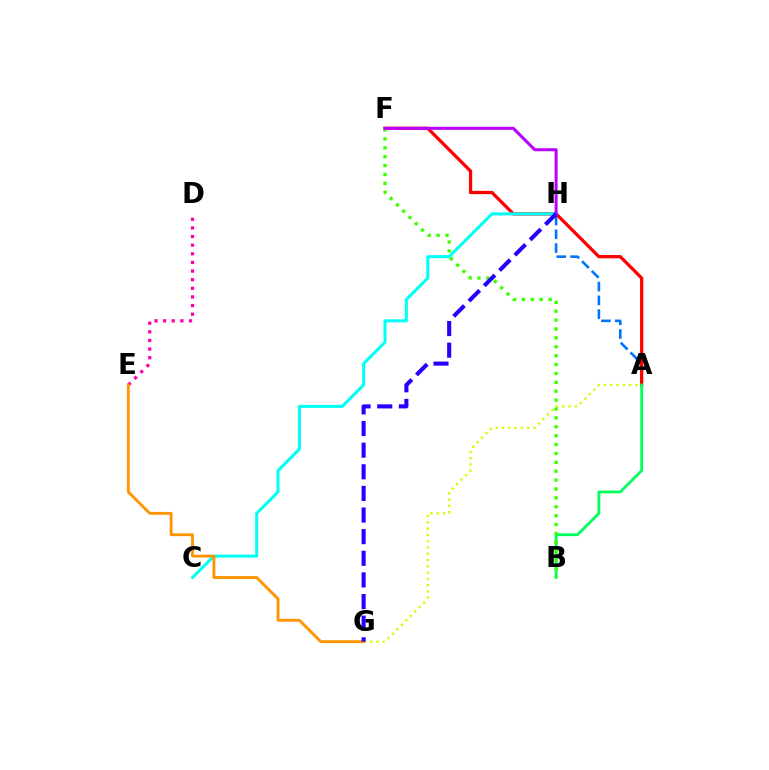{('A', 'H'): [{'color': '#0074ff', 'line_style': 'dashed', 'thickness': 1.87}], ('A', 'G'): [{'color': '#d1ff00', 'line_style': 'dotted', 'thickness': 1.71}], ('A', 'F'): [{'color': '#ff0000', 'line_style': 'solid', 'thickness': 2.35}], ('A', 'B'): [{'color': '#00ff5c', 'line_style': 'solid', 'thickness': 2.02}], ('B', 'F'): [{'color': '#3dff00', 'line_style': 'dotted', 'thickness': 2.42}], ('D', 'E'): [{'color': '#ff00ac', 'line_style': 'dotted', 'thickness': 2.34}], ('C', 'H'): [{'color': '#00fff6', 'line_style': 'solid', 'thickness': 2.18}], ('E', 'G'): [{'color': '#ff9400', 'line_style': 'solid', 'thickness': 2.05}], ('F', 'H'): [{'color': '#b900ff', 'line_style': 'solid', 'thickness': 2.17}], ('G', 'H'): [{'color': '#2500ff', 'line_style': 'dashed', 'thickness': 2.94}]}